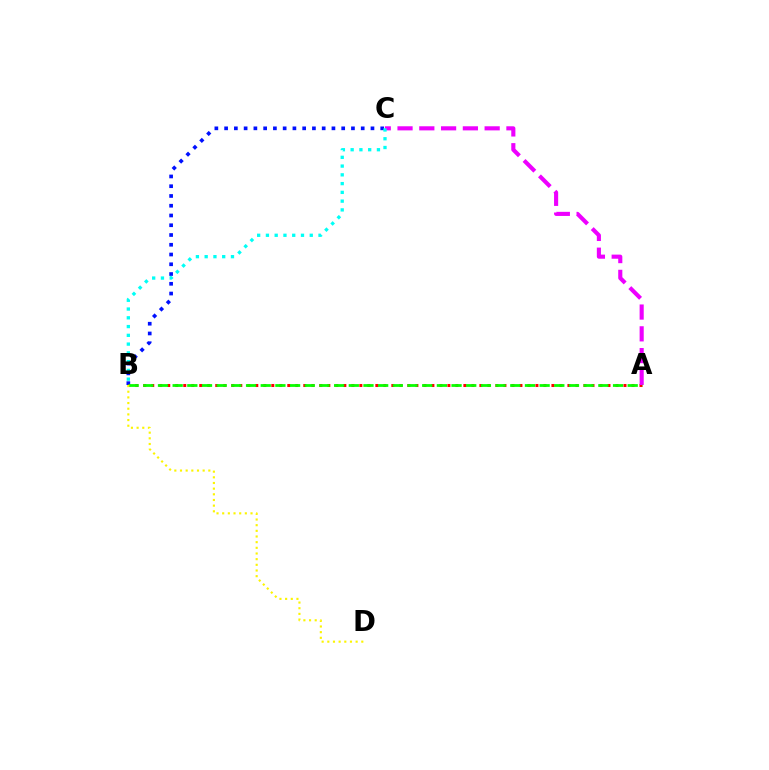{('B', 'C'): [{'color': '#0010ff', 'line_style': 'dotted', 'thickness': 2.65}, {'color': '#00fff6', 'line_style': 'dotted', 'thickness': 2.38}], ('A', 'B'): [{'color': '#ff0000', 'line_style': 'dotted', 'thickness': 2.17}, {'color': '#08ff00', 'line_style': 'dashed', 'thickness': 1.99}], ('A', 'C'): [{'color': '#ee00ff', 'line_style': 'dashed', 'thickness': 2.96}], ('B', 'D'): [{'color': '#fcf500', 'line_style': 'dotted', 'thickness': 1.54}]}